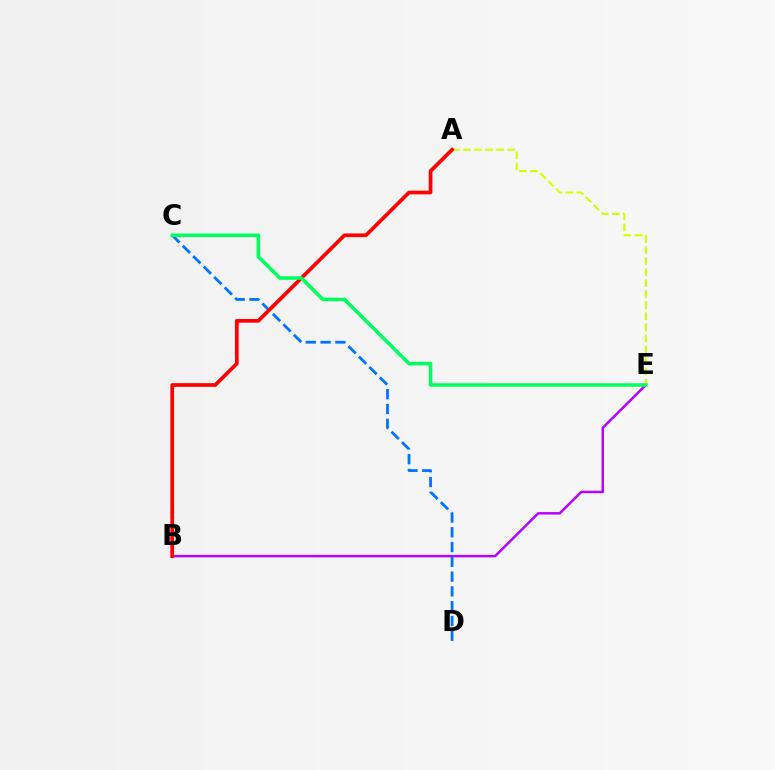{('A', 'E'): [{'color': '#d1ff00', 'line_style': 'dashed', 'thickness': 1.5}], ('B', 'E'): [{'color': '#b900ff', 'line_style': 'solid', 'thickness': 1.77}], ('C', 'D'): [{'color': '#0074ff', 'line_style': 'dashed', 'thickness': 2.01}], ('A', 'B'): [{'color': '#ff0000', 'line_style': 'solid', 'thickness': 2.67}], ('C', 'E'): [{'color': '#00ff5c', 'line_style': 'solid', 'thickness': 2.55}]}